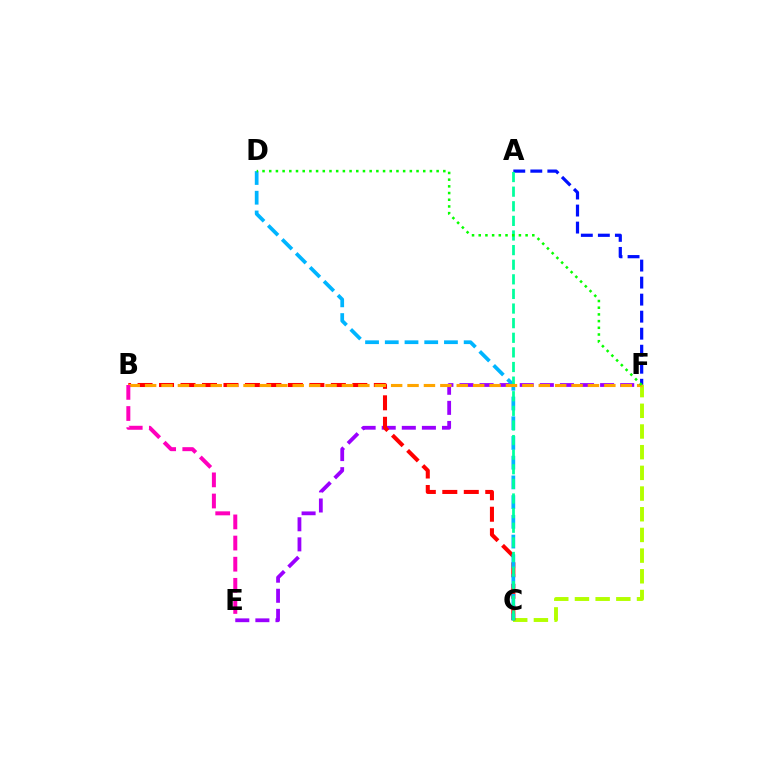{('C', 'F'): [{'color': '#b3ff00', 'line_style': 'dashed', 'thickness': 2.81}], ('E', 'F'): [{'color': '#9b00ff', 'line_style': 'dashed', 'thickness': 2.73}], ('B', 'C'): [{'color': '#ff0000', 'line_style': 'dashed', 'thickness': 2.92}], ('A', 'F'): [{'color': '#0010ff', 'line_style': 'dashed', 'thickness': 2.31}], ('C', 'D'): [{'color': '#00b5ff', 'line_style': 'dashed', 'thickness': 2.68}], ('A', 'C'): [{'color': '#00ff9d', 'line_style': 'dashed', 'thickness': 1.98}], ('B', 'F'): [{'color': '#ffa500', 'line_style': 'dashed', 'thickness': 2.23}], ('D', 'F'): [{'color': '#08ff00', 'line_style': 'dotted', 'thickness': 1.82}], ('B', 'E'): [{'color': '#ff00bd', 'line_style': 'dashed', 'thickness': 2.87}]}